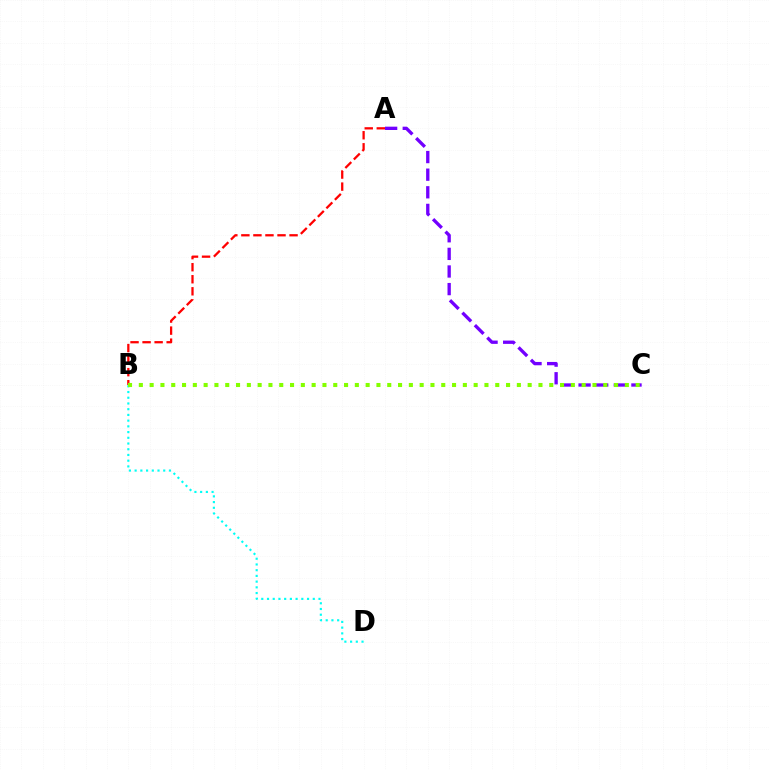{('B', 'D'): [{'color': '#00fff6', 'line_style': 'dotted', 'thickness': 1.55}], ('A', 'C'): [{'color': '#7200ff', 'line_style': 'dashed', 'thickness': 2.39}], ('A', 'B'): [{'color': '#ff0000', 'line_style': 'dashed', 'thickness': 1.64}], ('B', 'C'): [{'color': '#84ff00', 'line_style': 'dotted', 'thickness': 2.93}]}